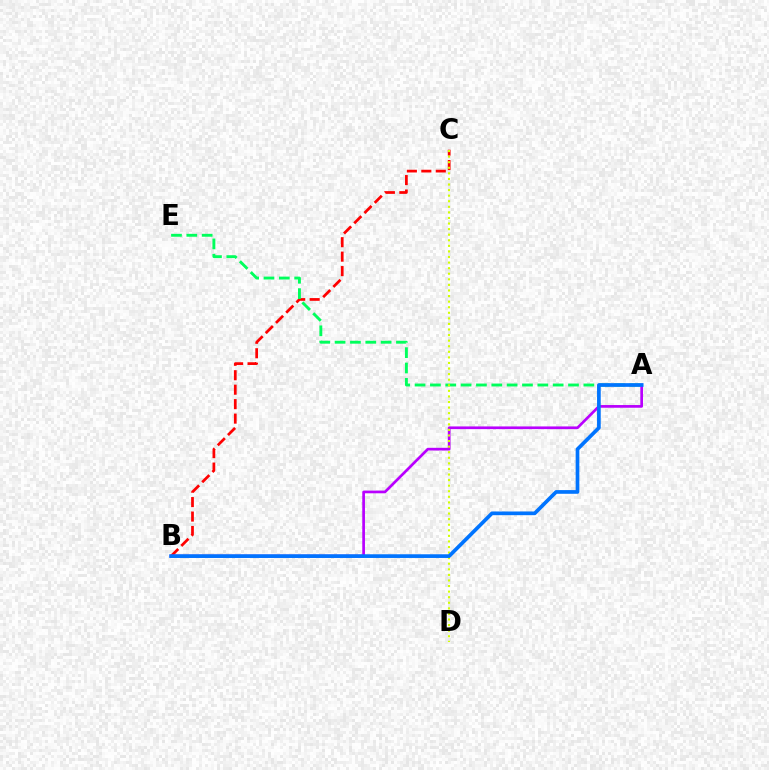{('B', 'C'): [{'color': '#ff0000', 'line_style': 'dashed', 'thickness': 1.96}], ('A', 'B'): [{'color': '#b900ff', 'line_style': 'solid', 'thickness': 1.94}, {'color': '#0074ff', 'line_style': 'solid', 'thickness': 2.66}], ('A', 'E'): [{'color': '#00ff5c', 'line_style': 'dashed', 'thickness': 2.08}], ('C', 'D'): [{'color': '#d1ff00', 'line_style': 'dotted', 'thickness': 1.52}]}